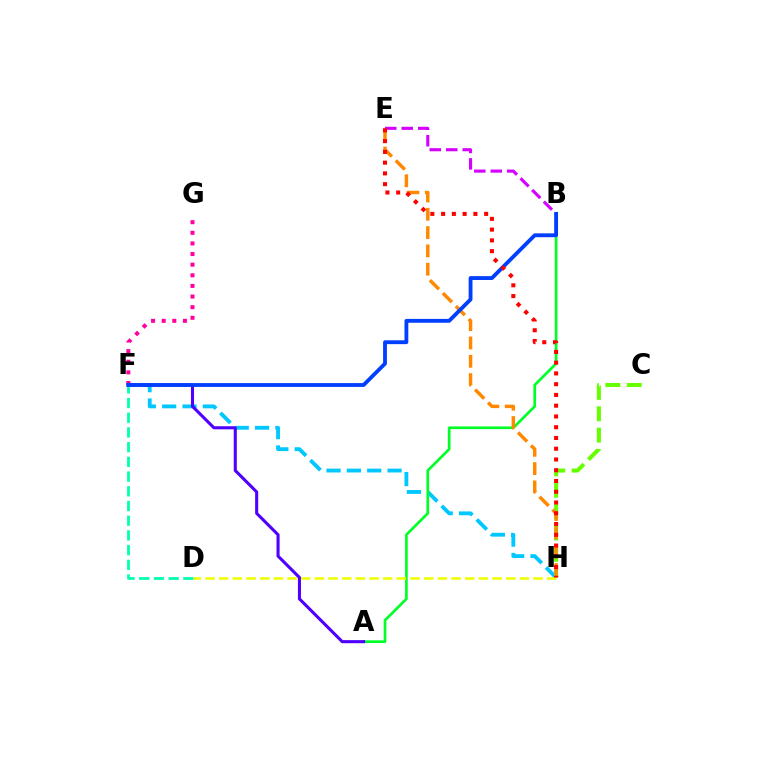{('F', 'H'): [{'color': '#00c7ff', 'line_style': 'dashed', 'thickness': 2.76}], ('D', 'F'): [{'color': '#00ffaf', 'line_style': 'dashed', 'thickness': 2.0}], ('A', 'B'): [{'color': '#00ff27', 'line_style': 'solid', 'thickness': 1.93}], ('C', 'H'): [{'color': '#66ff00', 'line_style': 'dashed', 'thickness': 2.9}], ('F', 'G'): [{'color': '#ff00a0', 'line_style': 'dotted', 'thickness': 2.89}], ('E', 'H'): [{'color': '#ff8800', 'line_style': 'dashed', 'thickness': 2.49}, {'color': '#ff0000', 'line_style': 'dotted', 'thickness': 2.92}], ('B', 'E'): [{'color': '#d600ff', 'line_style': 'dashed', 'thickness': 2.24}], ('A', 'F'): [{'color': '#4f00ff', 'line_style': 'solid', 'thickness': 2.21}], ('D', 'H'): [{'color': '#eeff00', 'line_style': 'dashed', 'thickness': 1.86}], ('B', 'F'): [{'color': '#003fff', 'line_style': 'solid', 'thickness': 2.76}]}